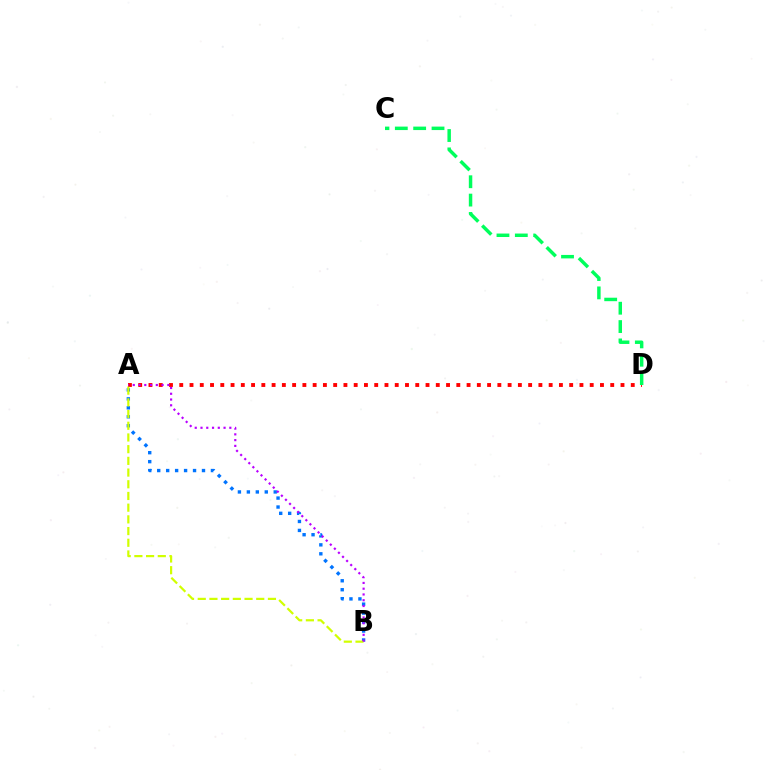{('A', 'B'): [{'color': '#0074ff', 'line_style': 'dotted', 'thickness': 2.43}, {'color': '#d1ff00', 'line_style': 'dashed', 'thickness': 1.59}, {'color': '#b900ff', 'line_style': 'dotted', 'thickness': 1.57}], ('A', 'D'): [{'color': '#ff0000', 'line_style': 'dotted', 'thickness': 2.79}], ('C', 'D'): [{'color': '#00ff5c', 'line_style': 'dashed', 'thickness': 2.49}]}